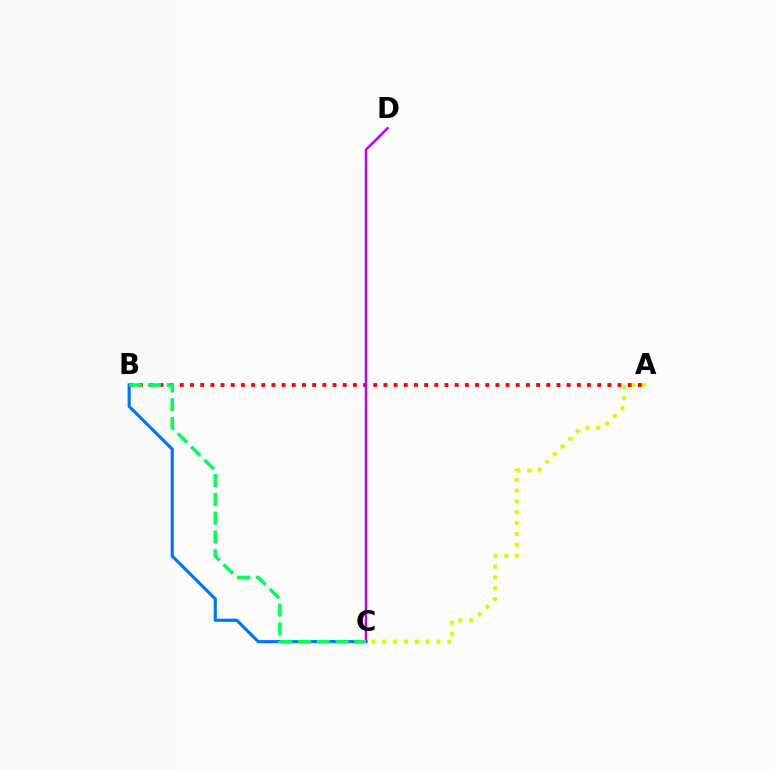{('B', 'C'): [{'color': '#0074ff', 'line_style': 'solid', 'thickness': 2.26}, {'color': '#00ff5c', 'line_style': 'dashed', 'thickness': 2.55}], ('A', 'C'): [{'color': '#d1ff00', 'line_style': 'dotted', 'thickness': 2.94}], ('A', 'B'): [{'color': '#ff0000', 'line_style': 'dotted', 'thickness': 2.77}], ('C', 'D'): [{'color': '#b900ff', 'line_style': 'solid', 'thickness': 1.76}]}